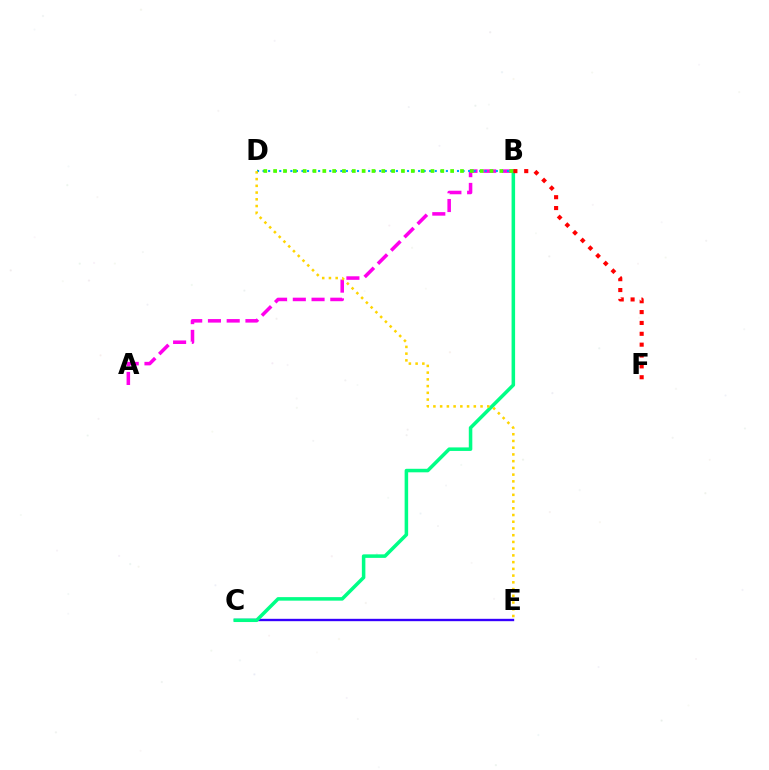{('A', 'B'): [{'color': '#ff00ed', 'line_style': 'dashed', 'thickness': 2.55}], ('B', 'D'): [{'color': '#009eff', 'line_style': 'dotted', 'thickness': 1.51}, {'color': '#4fff00', 'line_style': 'dotted', 'thickness': 2.67}], ('C', 'E'): [{'color': '#3700ff', 'line_style': 'solid', 'thickness': 1.7}], ('B', 'C'): [{'color': '#00ff86', 'line_style': 'solid', 'thickness': 2.54}], ('B', 'F'): [{'color': '#ff0000', 'line_style': 'dotted', 'thickness': 2.95}], ('D', 'E'): [{'color': '#ffd500', 'line_style': 'dotted', 'thickness': 1.83}]}